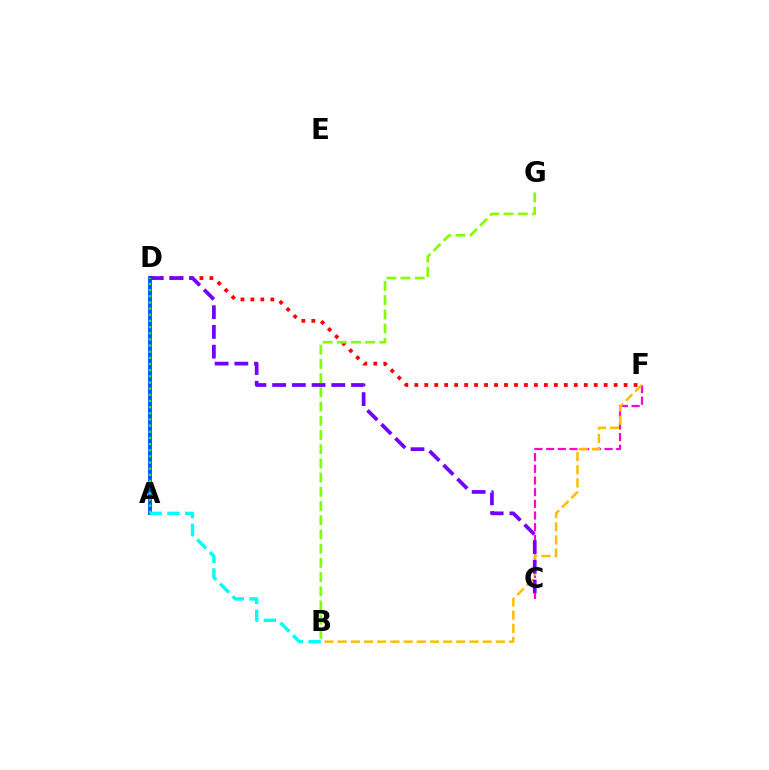{('D', 'F'): [{'color': '#ff0000', 'line_style': 'dotted', 'thickness': 2.71}], ('C', 'F'): [{'color': '#ff00cf', 'line_style': 'dashed', 'thickness': 1.59}], ('A', 'D'): [{'color': '#004bff', 'line_style': 'solid', 'thickness': 2.73}, {'color': '#00ff39', 'line_style': 'dotted', 'thickness': 1.67}], ('B', 'F'): [{'color': '#ffbd00', 'line_style': 'dashed', 'thickness': 1.79}], ('C', 'D'): [{'color': '#7200ff', 'line_style': 'dashed', 'thickness': 2.68}], ('B', 'G'): [{'color': '#84ff00', 'line_style': 'dashed', 'thickness': 1.93}], ('A', 'B'): [{'color': '#00fff6', 'line_style': 'dashed', 'thickness': 2.42}]}